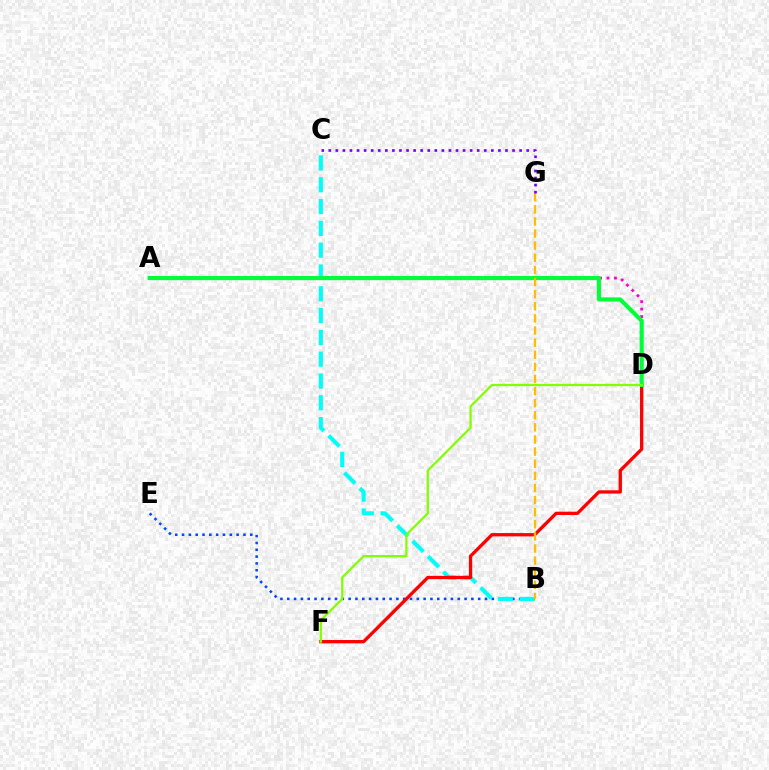{('B', 'E'): [{'color': '#004bff', 'line_style': 'dotted', 'thickness': 1.85}], ('B', 'C'): [{'color': '#00fff6', 'line_style': 'dashed', 'thickness': 2.96}], ('D', 'F'): [{'color': '#ff0000', 'line_style': 'solid', 'thickness': 2.37}, {'color': '#84ff00', 'line_style': 'solid', 'thickness': 1.62}], ('A', 'D'): [{'color': '#ff00cf', 'line_style': 'dotted', 'thickness': 2.02}, {'color': '#00ff39', 'line_style': 'solid', 'thickness': 2.97}], ('B', 'G'): [{'color': '#ffbd00', 'line_style': 'dashed', 'thickness': 1.65}], ('C', 'G'): [{'color': '#7200ff', 'line_style': 'dotted', 'thickness': 1.92}]}